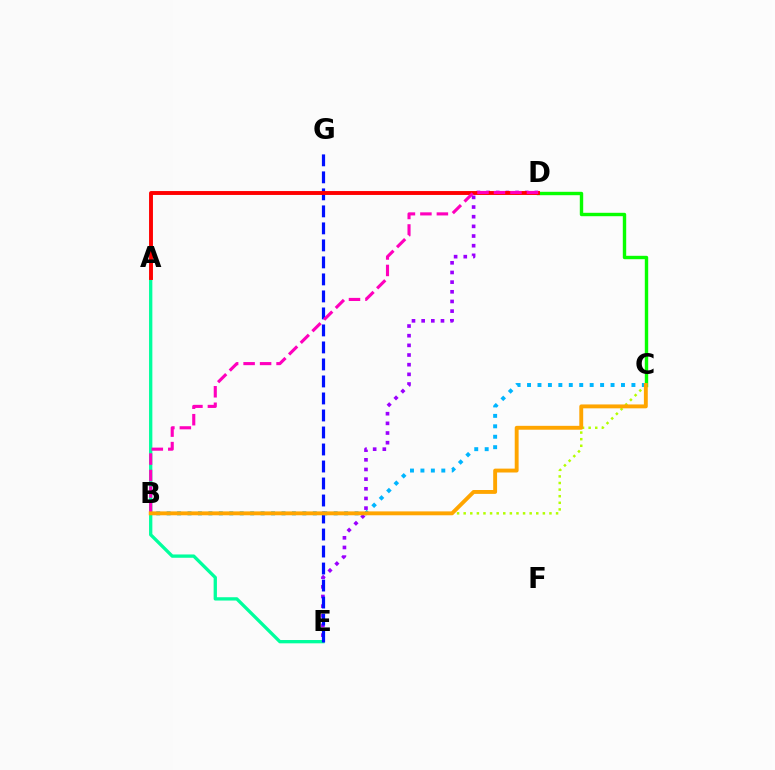{('C', 'D'): [{'color': '#08ff00', 'line_style': 'solid', 'thickness': 2.45}], ('A', 'E'): [{'color': '#00ff9d', 'line_style': 'solid', 'thickness': 2.38}], ('B', 'C'): [{'color': '#b3ff00', 'line_style': 'dotted', 'thickness': 1.79}, {'color': '#00b5ff', 'line_style': 'dotted', 'thickness': 2.84}, {'color': '#ffa500', 'line_style': 'solid', 'thickness': 2.8}], ('D', 'E'): [{'color': '#9b00ff', 'line_style': 'dotted', 'thickness': 2.63}], ('E', 'G'): [{'color': '#0010ff', 'line_style': 'dashed', 'thickness': 2.31}], ('A', 'D'): [{'color': '#ff0000', 'line_style': 'solid', 'thickness': 2.81}], ('B', 'D'): [{'color': '#ff00bd', 'line_style': 'dashed', 'thickness': 2.24}]}